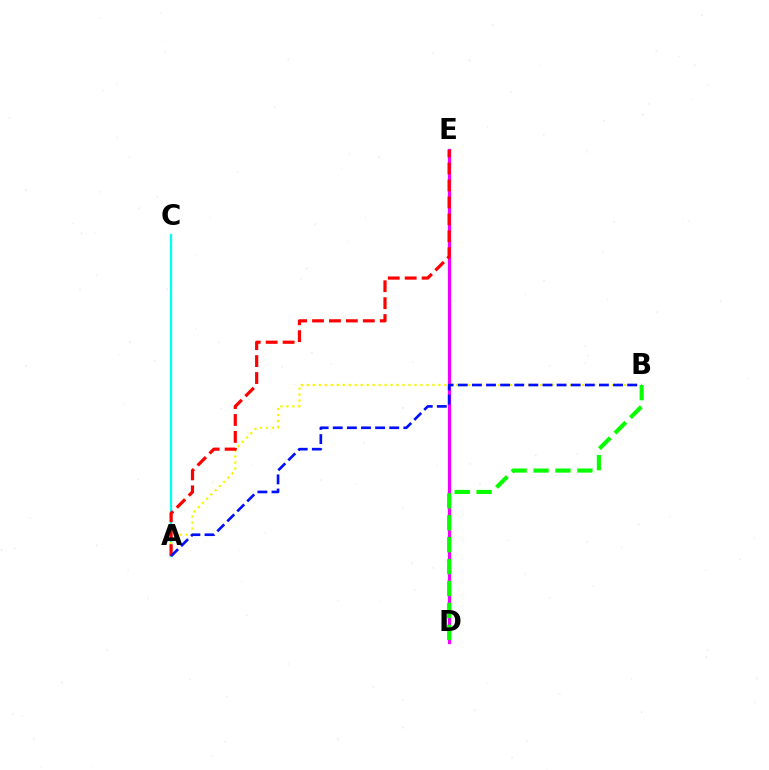{('A', 'C'): [{'color': '#00fff6', 'line_style': 'solid', 'thickness': 1.66}], ('D', 'E'): [{'color': '#ee00ff', 'line_style': 'solid', 'thickness': 2.35}], ('A', 'B'): [{'color': '#fcf500', 'line_style': 'dotted', 'thickness': 1.62}, {'color': '#0010ff', 'line_style': 'dashed', 'thickness': 1.92}], ('A', 'E'): [{'color': '#ff0000', 'line_style': 'dashed', 'thickness': 2.3}], ('B', 'D'): [{'color': '#08ff00', 'line_style': 'dashed', 'thickness': 2.98}]}